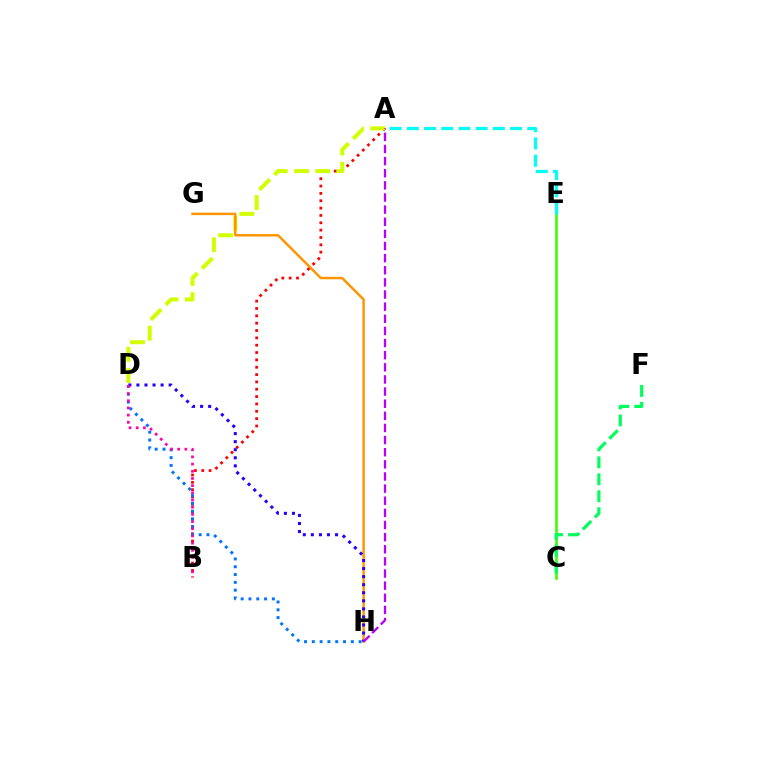{('C', 'E'): [{'color': '#3dff00', 'line_style': 'solid', 'thickness': 1.88}], ('A', 'B'): [{'color': '#ff0000', 'line_style': 'dotted', 'thickness': 1.99}], ('D', 'H'): [{'color': '#0074ff', 'line_style': 'dotted', 'thickness': 2.12}, {'color': '#2500ff', 'line_style': 'dotted', 'thickness': 2.19}], ('A', 'D'): [{'color': '#d1ff00', 'line_style': 'dashed', 'thickness': 2.89}], ('A', 'E'): [{'color': '#00fff6', 'line_style': 'dashed', 'thickness': 2.34}], ('G', 'H'): [{'color': '#ff9400', 'line_style': 'solid', 'thickness': 1.76}], ('A', 'H'): [{'color': '#b900ff', 'line_style': 'dashed', 'thickness': 1.65}], ('B', 'D'): [{'color': '#ff00ac', 'line_style': 'dotted', 'thickness': 1.95}], ('C', 'F'): [{'color': '#00ff5c', 'line_style': 'dashed', 'thickness': 2.3}]}